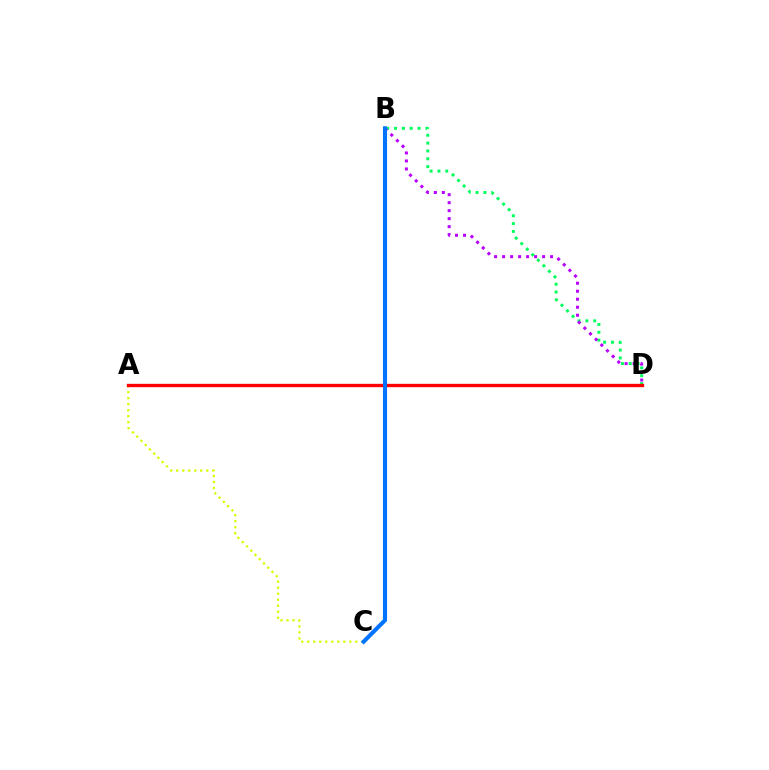{('B', 'D'): [{'color': '#00ff5c', 'line_style': 'dotted', 'thickness': 2.13}, {'color': '#b900ff', 'line_style': 'dotted', 'thickness': 2.17}], ('A', 'C'): [{'color': '#d1ff00', 'line_style': 'dotted', 'thickness': 1.63}], ('A', 'D'): [{'color': '#ff0000', 'line_style': 'solid', 'thickness': 2.41}], ('B', 'C'): [{'color': '#0074ff', 'line_style': 'solid', 'thickness': 2.93}]}